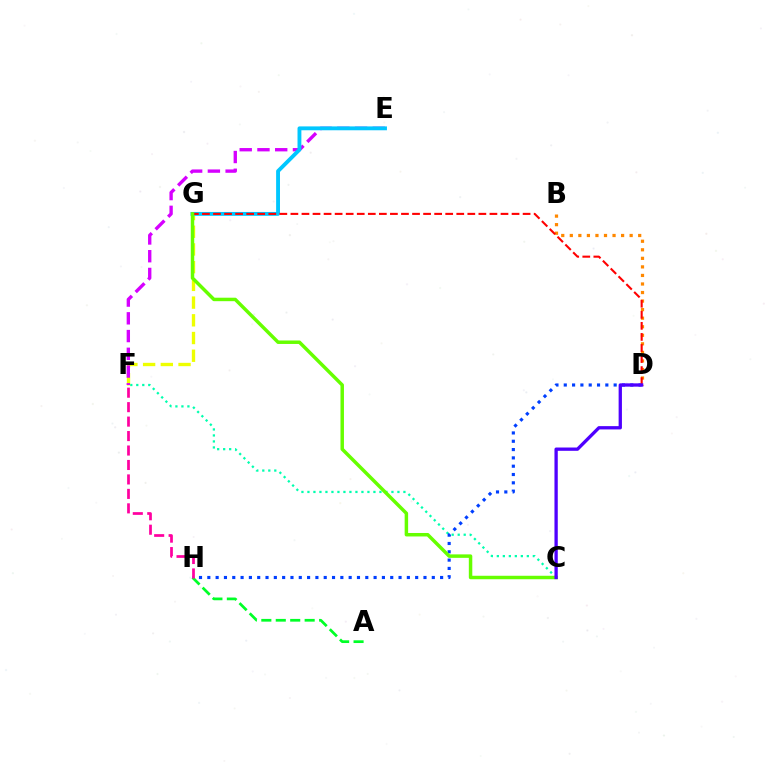{('C', 'F'): [{'color': '#00ffaf', 'line_style': 'dotted', 'thickness': 1.63}], ('D', 'H'): [{'color': '#003fff', 'line_style': 'dotted', 'thickness': 2.26}], ('F', 'G'): [{'color': '#eeff00', 'line_style': 'dashed', 'thickness': 2.41}], ('E', 'F'): [{'color': '#d600ff', 'line_style': 'dashed', 'thickness': 2.41}], ('B', 'D'): [{'color': '#ff8800', 'line_style': 'dotted', 'thickness': 2.32}], ('A', 'H'): [{'color': '#00ff27', 'line_style': 'dashed', 'thickness': 1.96}], ('E', 'G'): [{'color': '#00c7ff', 'line_style': 'solid', 'thickness': 2.78}], ('F', 'H'): [{'color': '#ff00a0', 'line_style': 'dashed', 'thickness': 1.96}], ('D', 'G'): [{'color': '#ff0000', 'line_style': 'dashed', 'thickness': 1.5}], ('C', 'G'): [{'color': '#66ff00', 'line_style': 'solid', 'thickness': 2.5}], ('C', 'D'): [{'color': '#4f00ff', 'line_style': 'solid', 'thickness': 2.38}]}